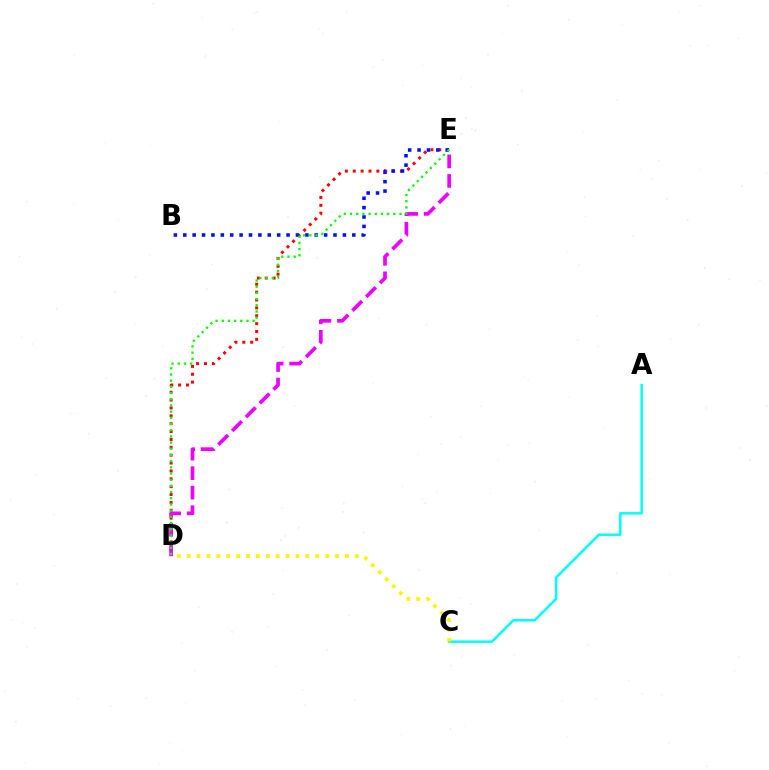{('D', 'E'): [{'color': '#ff0000', 'line_style': 'dotted', 'thickness': 2.14}, {'color': '#ee00ff', 'line_style': 'dashed', 'thickness': 2.65}, {'color': '#08ff00', 'line_style': 'dotted', 'thickness': 1.68}], ('B', 'E'): [{'color': '#0010ff', 'line_style': 'dotted', 'thickness': 2.55}], ('A', 'C'): [{'color': '#00fff6', 'line_style': 'solid', 'thickness': 1.79}], ('C', 'D'): [{'color': '#fcf500', 'line_style': 'dotted', 'thickness': 2.69}]}